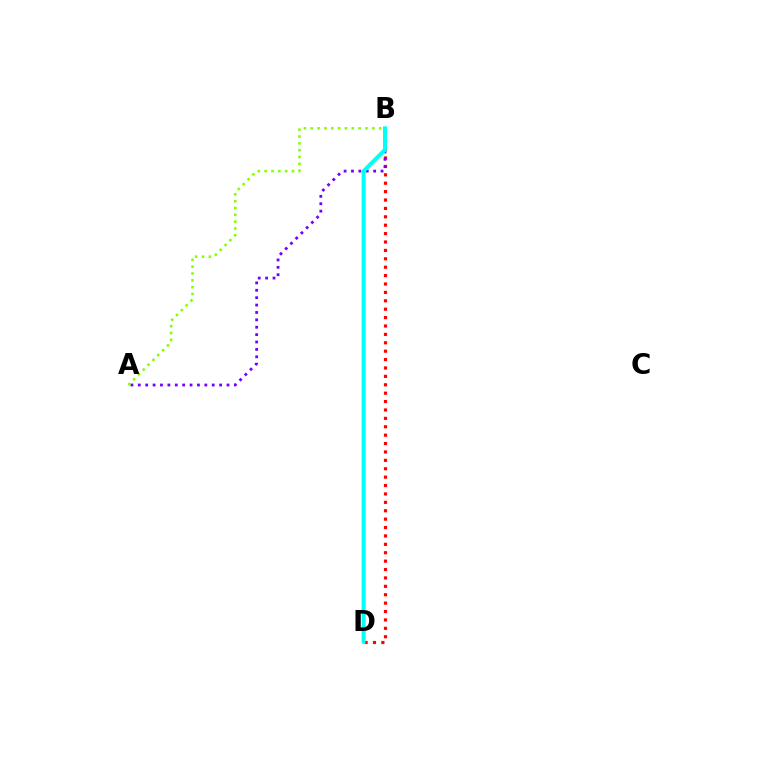{('B', 'D'): [{'color': '#ff0000', 'line_style': 'dotted', 'thickness': 2.28}, {'color': '#00fff6', 'line_style': 'solid', 'thickness': 2.87}], ('A', 'B'): [{'color': '#7200ff', 'line_style': 'dotted', 'thickness': 2.01}, {'color': '#84ff00', 'line_style': 'dotted', 'thickness': 1.86}]}